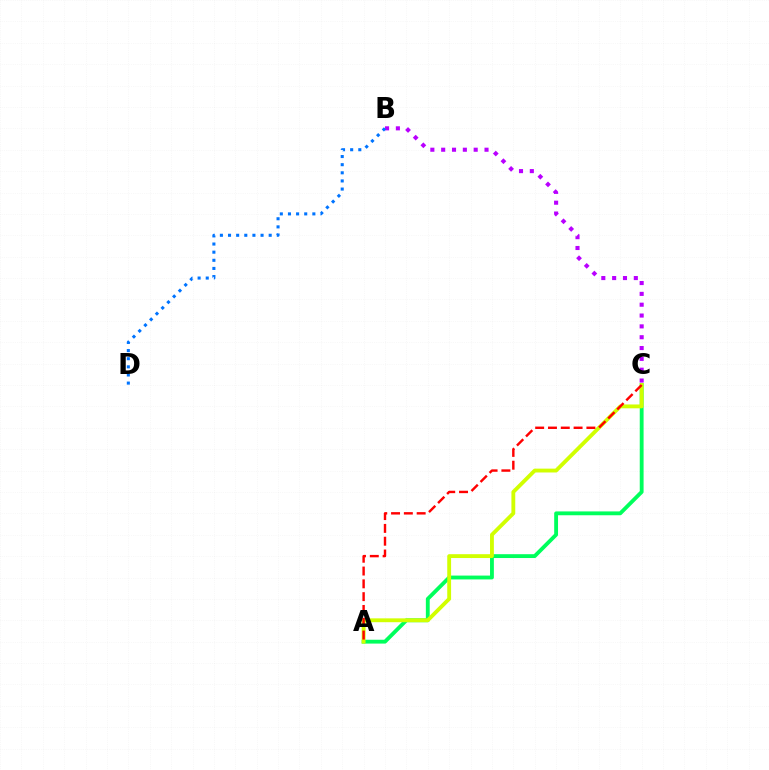{('A', 'C'): [{'color': '#00ff5c', 'line_style': 'solid', 'thickness': 2.77}, {'color': '#d1ff00', 'line_style': 'solid', 'thickness': 2.77}, {'color': '#ff0000', 'line_style': 'dashed', 'thickness': 1.74}], ('B', 'C'): [{'color': '#b900ff', 'line_style': 'dotted', 'thickness': 2.94}], ('B', 'D'): [{'color': '#0074ff', 'line_style': 'dotted', 'thickness': 2.21}]}